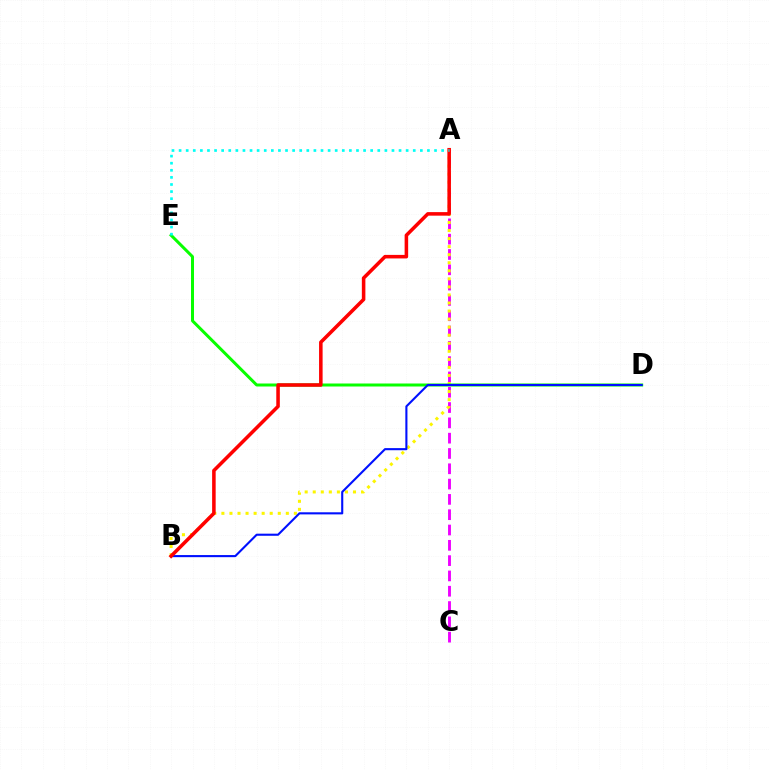{('A', 'C'): [{'color': '#ee00ff', 'line_style': 'dashed', 'thickness': 2.08}], ('A', 'B'): [{'color': '#fcf500', 'line_style': 'dotted', 'thickness': 2.19}, {'color': '#ff0000', 'line_style': 'solid', 'thickness': 2.55}], ('D', 'E'): [{'color': '#08ff00', 'line_style': 'solid', 'thickness': 2.16}], ('B', 'D'): [{'color': '#0010ff', 'line_style': 'solid', 'thickness': 1.52}], ('A', 'E'): [{'color': '#00fff6', 'line_style': 'dotted', 'thickness': 1.93}]}